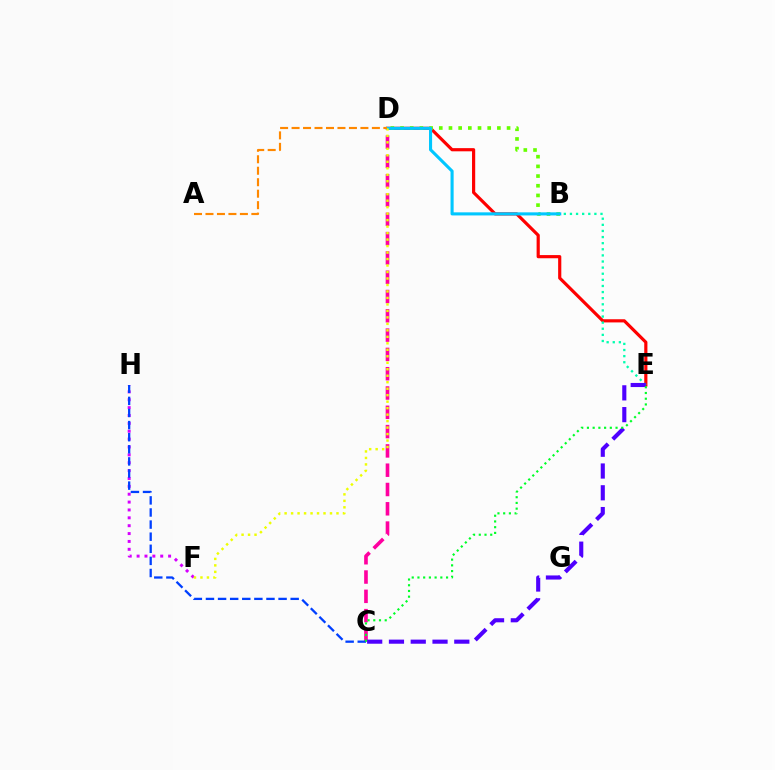{('C', 'D'): [{'color': '#ff00a0', 'line_style': 'dashed', 'thickness': 2.62}], ('D', 'E'): [{'color': '#ff0000', 'line_style': 'solid', 'thickness': 2.28}], ('F', 'H'): [{'color': '#d600ff', 'line_style': 'dotted', 'thickness': 2.14}], ('B', 'D'): [{'color': '#66ff00', 'line_style': 'dotted', 'thickness': 2.63}, {'color': '#00c7ff', 'line_style': 'solid', 'thickness': 2.22}], ('C', 'H'): [{'color': '#003fff', 'line_style': 'dashed', 'thickness': 1.64}], ('B', 'E'): [{'color': '#00ffaf', 'line_style': 'dotted', 'thickness': 1.66}], ('D', 'F'): [{'color': '#eeff00', 'line_style': 'dotted', 'thickness': 1.76}], ('C', 'E'): [{'color': '#4f00ff', 'line_style': 'dashed', 'thickness': 2.96}, {'color': '#00ff27', 'line_style': 'dotted', 'thickness': 1.55}], ('A', 'D'): [{'color': '#ff8800', 'line_style': 'dashed', 'thickness': 1.56}]}